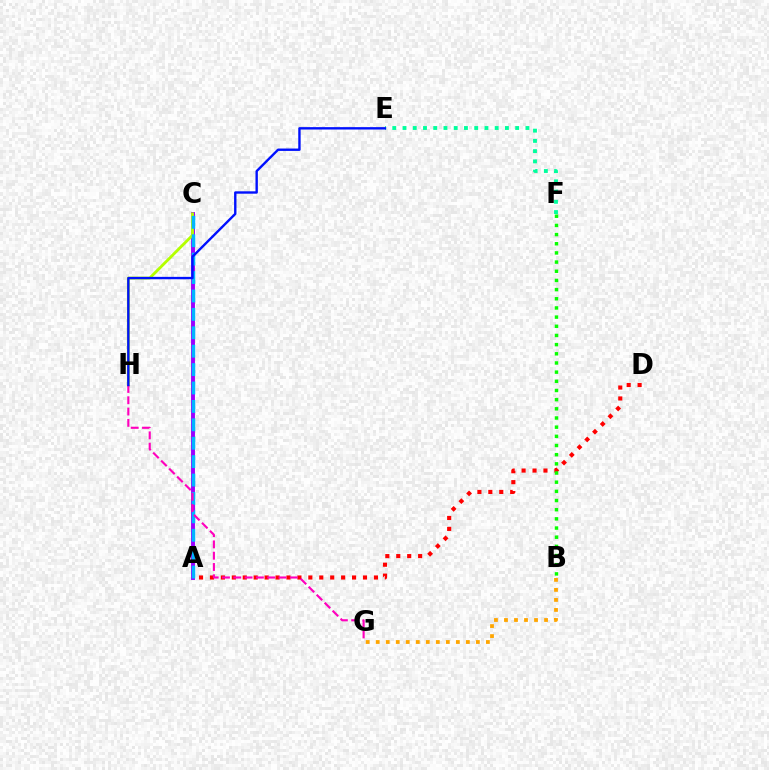{('A', 'D'): [{'color': '#ff0000', 'line_style': 'dotted', 'thickness': 2.97}], ('B', 'G'): [{'color': '#ffa500', 'line_style': 'dotted', 'thickness': 2.72}], ('A', 'C'): [{'color': '#9b00ff', 'line_style': 'solid', 'thickness': 2.81}, {'color': '#00b5ff', 'line_style': 'dashed', 'thickness': 2.5}], ('B', 'F'): [{'color': '#08ff00', 'line_style': 'dotted', 'thickness': 2.49}], ('C', 'H'): [{'color': '#b3ff00', 'line_style': 'solid', 'thickness': 2.05}], ('G', 'H'): [{'color': '#ff00bd', 'line_style': 'dashed', 'thickness': 1.54}], ('E', 'F'): [{'color': '#00ff9d', 'line_style': 'dotted', 'thickness': 2.78}], ('E', 'H'): [{'color': '#0010ff', 'line_style': 'solid', 'thickness': 1.72}]}